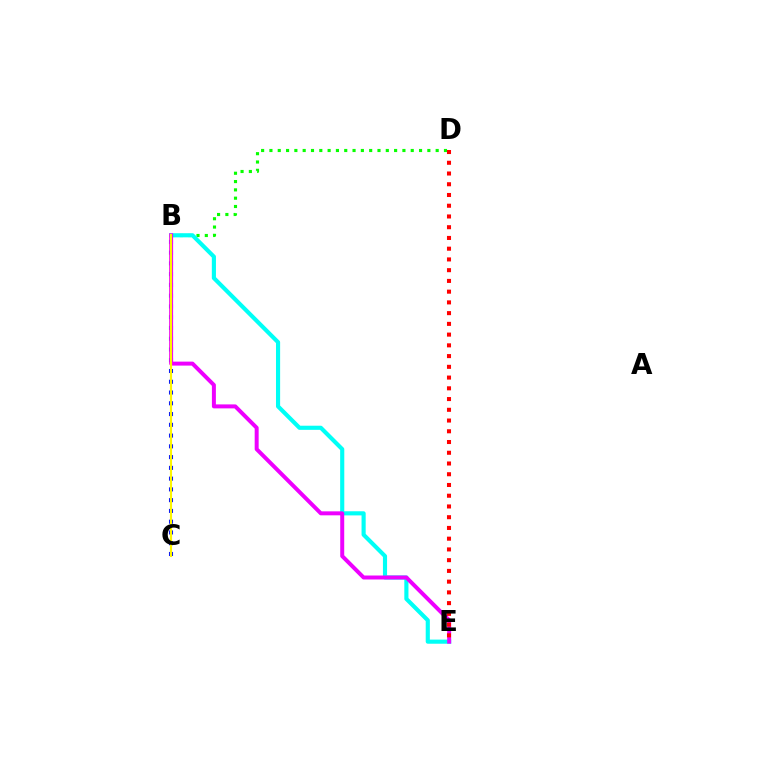{('B', 'D'): [{'color': '#08ff00', 'line_style': 'dotted', 'thickness': 2.26}], ('B', 'E'): [{'color': '#00fff6', 'line_style': 'solid', 'thickness': 2.97}, {'color': '#ee00ff', 'line_style': 'solid', 'thickness': 2.86}], ('B', 'C'): [{'color': '#0010ff', 'line_style': 'dotted', 'thickness': 2.92}, {'color': '#fcf500', 'line_style': 'solid', 'thickness': 1.54}], ('D', 'E'): [{'color': '#ff0000', 'line_style': 'dotted', 'thickness': 2.92}]}